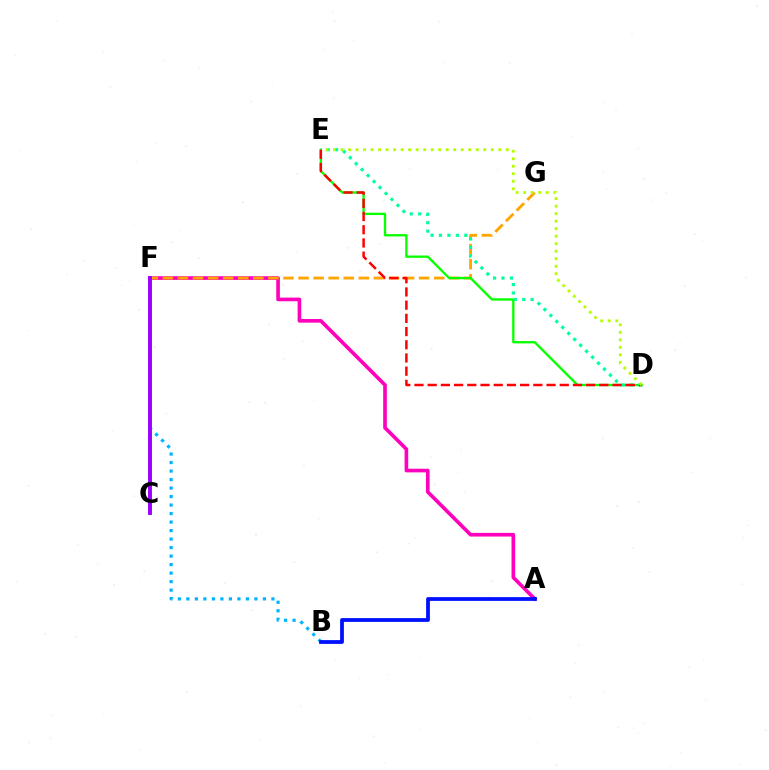{('A', 'F'): [{'color': '#ff00bd', 'line_style': 'solid', 'thickness': 2.62}], ('F', 'G'): [{'color': '#ffa500', 'line_style': 'dashed', 'thickness': 2.05}], ('B', 'F'): [{'color': '#00b5ff', 'line_style': 'dotted', 'thickness': 2.31}], ('D', 'E'): [{'color': '#08ff00', 'line_style': 'solid', 'thickness': 1.69}, {'color': '#00ff9d', 'line_style': 'dotted', 'thickness': 2.29}, {'color': '#ff0000', 'line_style': 'dashed', 'thickness': 1.79}, {'color': '#b3ff00', 'line_style': 'dotted', 'thickness': 2.04}], ('A', 'B'): [{'color': '#0010ff', 'line_style': 'solid', 'thickness': 2.72}], ('C', 'F'): [{'color': '#9b00ff', 'line_style': 'solid', 'thickness': 2.81}]}